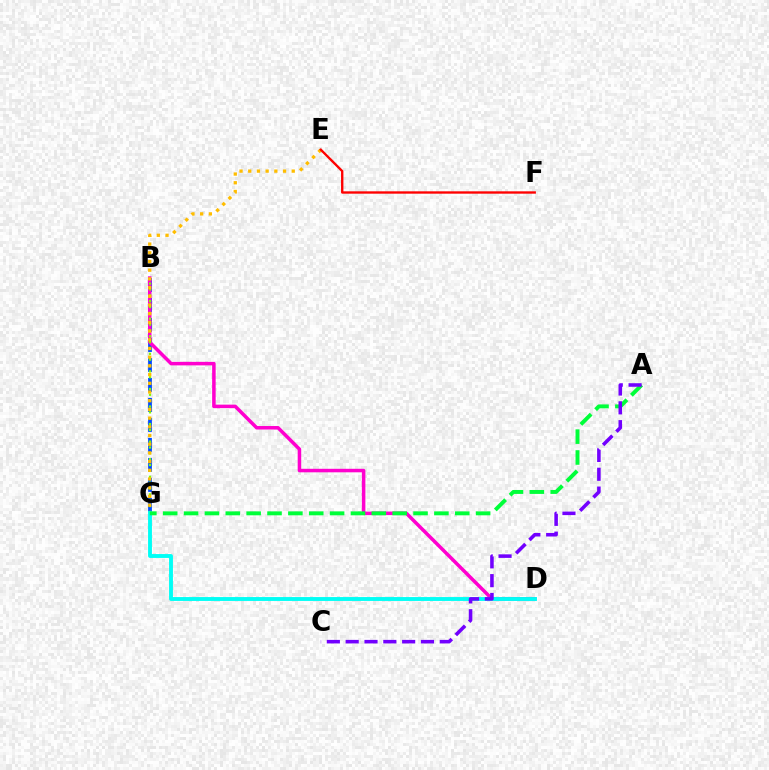{('B', 'G'): [{'color': '#004bff', 'line_style': 'dashed', 'thickness': 2.72}, {'color': '#84ff00', 'line_style': 'dotted', 'thickness': 1.59}], ('B', 'D'): [{'color': '#ff00cf', 'line_style': 'solid', 'thickness': 2.53}], ('E', 'G'): [{'color': '#ffbd00', 'line_style': 'dotted', 'thickness': 2.36}], ('D', 'G'): [{'color': '#00fff6', 'line_style': 'solid', 'thickness': 2.79}], ('A', 'G'): [{'color': '#00ff39', 'line_style': 'dashed', 'thickness': 2.83}], ('E', 'F'): [{'color': '#ff0000', 'line_style': 'solid', 'thickness': 1.7}], ('A', 'C'): [{'color': '#7200ff', 'line_style': 'dashed', 'thickness': 2.56}]}